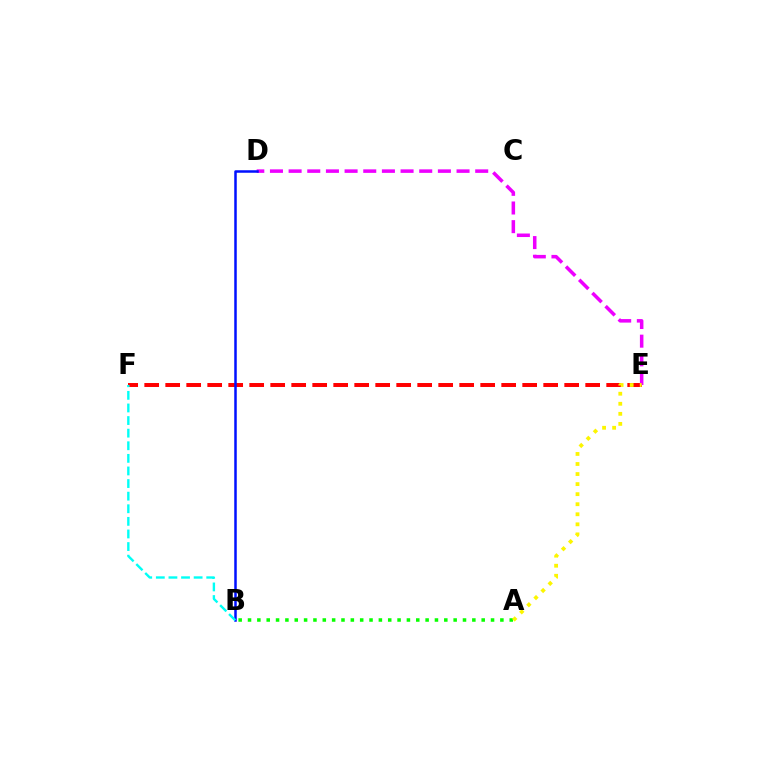{('E', 'F'): [{'color': '#ff0000', 'line_style': 'dashed', 'thickness': 2.85}], ('D', 'E'): [{'color': '#ee00ff', 'line_style': 'dashed', 'thickness': 2.53}], ('B', 'D'): [{'color': '#0010ff', 'line_style': 'solid', 'thickness': 1.81}], ('A', 'B'): [{'color': '#08ff00', 'line_style': 'dotted', 'thickness': 2.54}], ('B', 'F'): [{'color': '#00fff6', 'line_style': 'dashed', 'thickness': 1.71}], ('A', 'E'): [{'color': '#fcf500', 'line_style': 'dotted', 'thickness': 2.73}]}